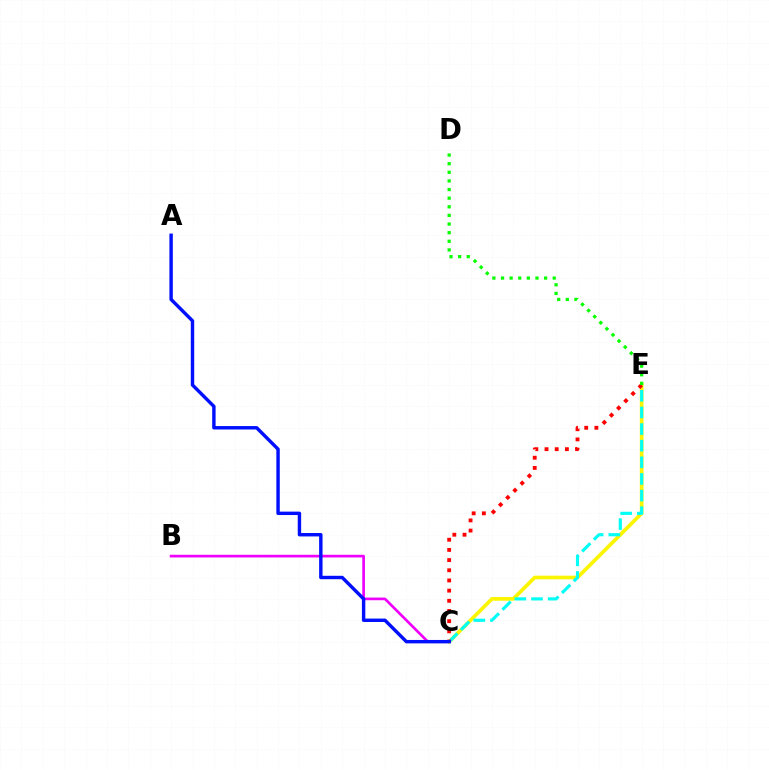{('C', 'E'): [{'color': '#fcf500', 'line_style': 'solid', 'thickness': 2.66}, {'color': '#00fff6', 'line_style': 'dashed', 'thickness': 2.26}, {'color': '#ff0000', 'line_style': 'dotted', 'thickness': 2.77}], ('B', 'C'): [{'color': '#ee00ff', 'line_style': 'solid', 'thickness': 1.93}], ('D', 'E'): [{'color': '#08ff00', 'line_style': 'dotted', 'thickness': 2.34}], ('A', 'C'): [{'color': '#0010ff', 'line_style': 'solid', 'thickness': 2.46}]}